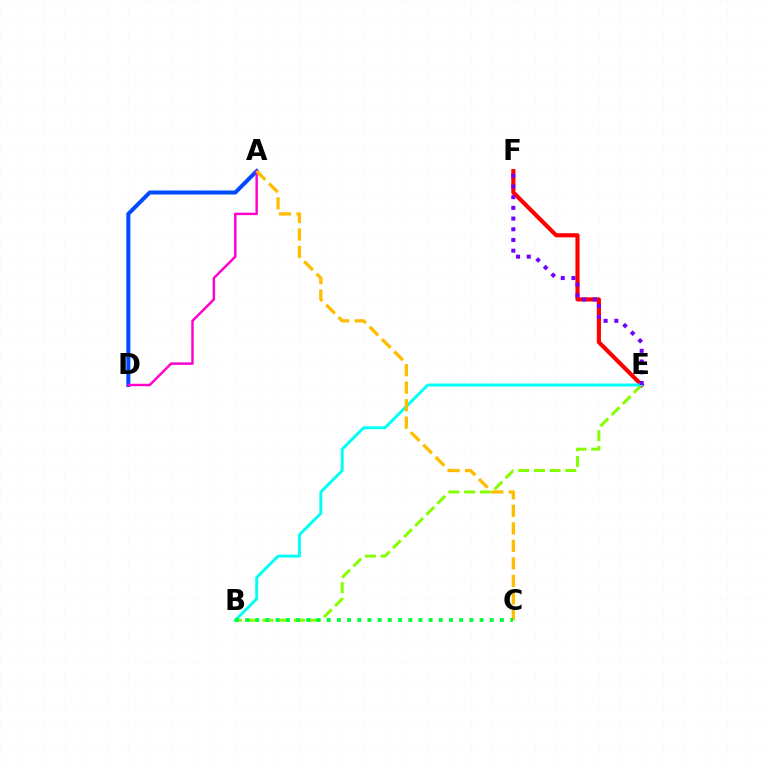{('A', 'D'): [{'color': '#004bff', 'line_style': 'solid', 'thickness': 2.89}, {'color': '#ff00cf', 'line_style': 'solid', 'thickness': 1.77}], ('B', 'E'): [{'color': '#84ff00', 'line_style': 'dashed', 'thickness': 2.14}, {'color': '#00fff6', 'line_style': 'solid', 'thickness': 2.11}], ('E', 'F'): [{'color': '#ff0000', 'line_style': 'solid', 'thickness': 2.97}, {'color': '#7200ff', 'line_style': 'dotted', 'thickness': 2.91}], ('A', 'C'): [{'color': '#ffbd00', 'line_style': 'dashed', 'thickness': 2.38}], ('B', 'C'): [{'color': '#00ff39', 'line_style': 'dotted', 'thickness': 2.77}]}